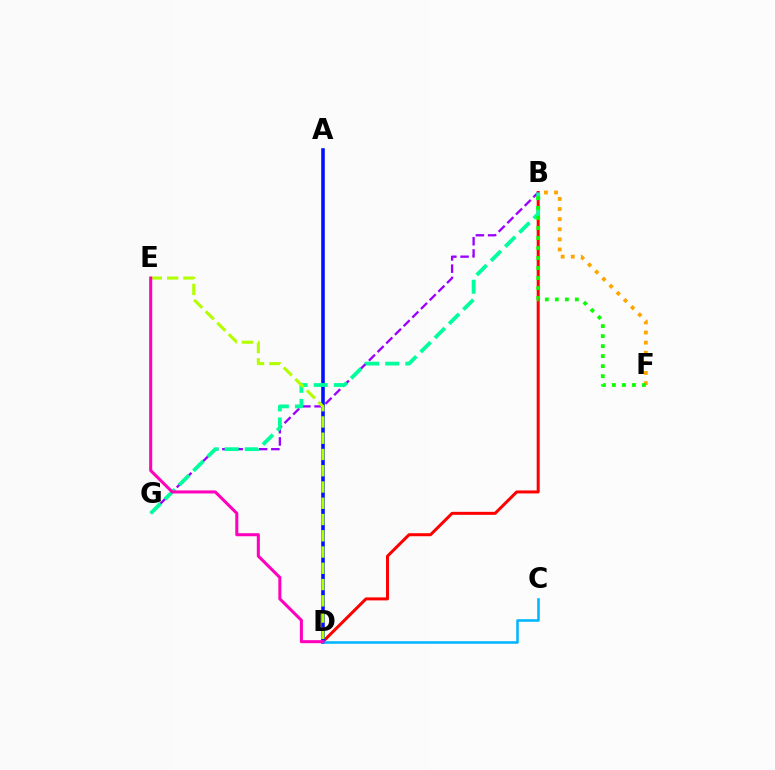{('B', 'D'): [{'color': '#ff0000', 'line_style': 'solid', 'thickness': 2.16}], ('A', 'D'): [{'color': '#0010ff', 'line_style': 'solid', 'thickness': 2.56}], ('B', 'F'): [{'color': '#ffa500', 'line_style': 'dotted', 'thickness': 2.75}, {'color': '#08ff00', 'line_style': 'dotted', 'thickness': 2.72}], ('B', 'G'): [{'color': '#9b00ff', 'line_style': 'dashed', 'thickness': 1.66}, {'color': '#00ff9d', 'line_style': 'dashed', 'thickness': 2.73}], ('D', 'E'): [{'color': '#b3ff00', 'line_style': 'dashed', 'thickness': 2.21}, {'color': '#ff00bd', 'line_style': 'solid', 'thickness': 2.19}], ('C', 'D'): [{'color': '#00b5ff', 'line_style': 'solid', 'thickness': 1.83}]}